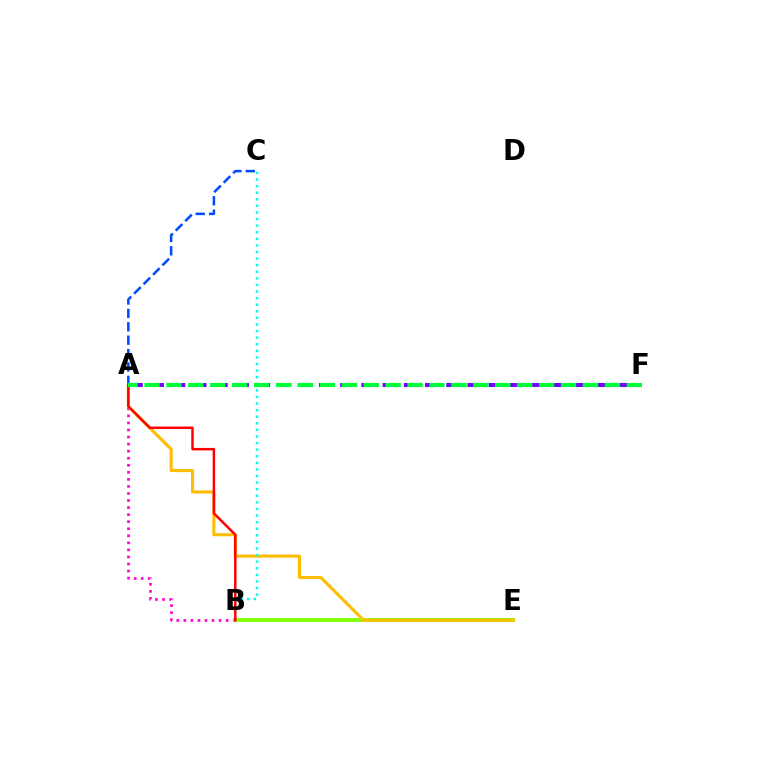{('A', 'C'): [{'color': '#004bff', 'line_style': 'dashed', 'thickness': 1.82}], ('A', 'B'): [{'color': '#ff00cf', 'line_style': 'dotted', 'thickness': 1.92}, {'color': '#ff0000', 'line_style': 'solid', 'thickness': 1.79}], ('B', 'E'): [{'color': '#84ff00', 'line_style': 'solid', 'thickness': 2.77}], ('A', 'E'): [{'color': '#ffbd00', 'line_style': 'solid', 'thickness': 2.23}], ('B', 'C'): [{'color': '#00fff6', 'line_style': 'dotted', 'thickness': 1.79}], ('A', 'F'): [{'color': '#7200ff', 'line_style': 'dashed', 'thickness': 2.88}, {'color': '#00ff39', 'line_style': 'dashed', 'thickness': 2.98}]}